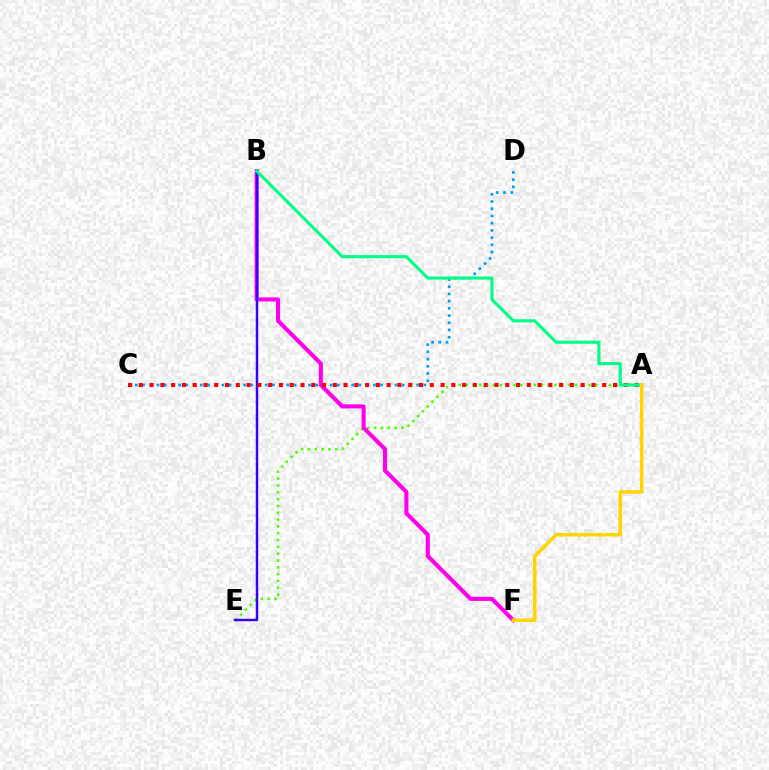{('C', 'D'): [{'color': '#009eff', 'line_style': 'dotted', 'thickness': 1.96}], ('A', 'E'): [{'color': '#4fff00', 'line_style': 'dotted', 'thickness': 1.85}], ('B', 'F'): [{'color': '#ff00ed', 'line_style': 'solid', 'thickness': 2.95}], ('B', 'E'): [{'color': '#3700ff', 'line_style': 'solid', 'thickness': 1.77}], ('A', 'C'): [{'color': '#ff0000', 'line_style': 'dotted', 'thickness': 2.93}], ('A', 'B'): [{'color': '#00ff86', 'line_style': 'solid', 'thickness': 2.24}], ('A', 'F'): [{'color': '#ffd500', 'line_style': 'solid', 'thickness': 2.54}]}